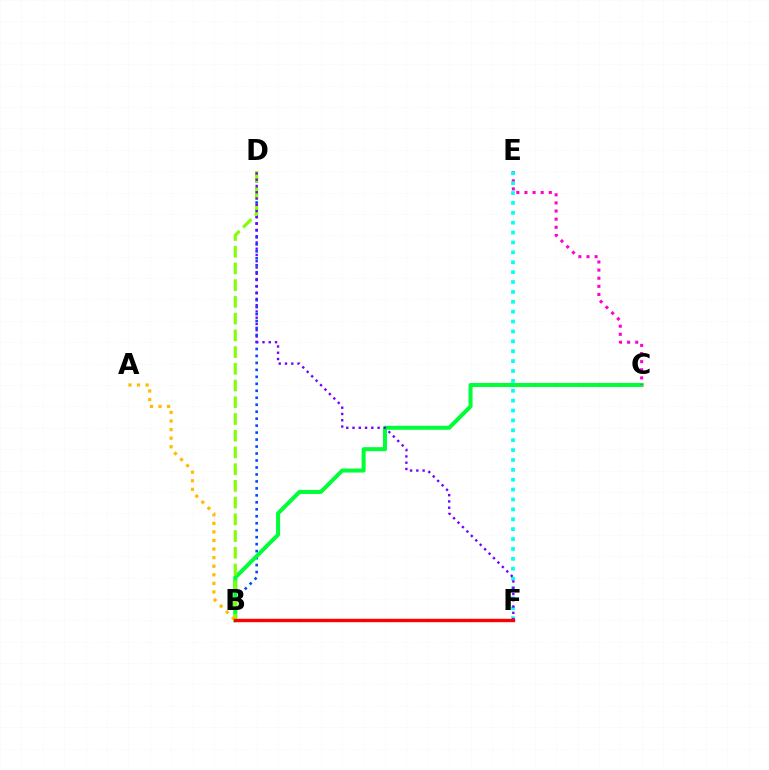{('B', 'D'): [{'color': '#004bff', 'line_style': 'dotted', 'thickness': 1.89}, {'color': '#84ff00', 'line_style': 'dashed', 'thickness': 2.27}], ('B', 'C'): [{'color': '#00ff39', 'line_style': 'solid', 'thickness': 2.9}], ('C', 'E'): [{'color': '#ff00cf', 'line_style': 'dotted', 'thickness': 2.21}], ('E', 'F'): [{'color': '#00fff6', 'line_style': 'dotted', 'thickness': 2.69}], ('D', 'F'): [{'color': '#7200ff', 'line_style': 'dotted', 'thickness': 1.7}], ('A', 'B'): [{'color': '#ffbd00', 'line_style': 'dotted', 'thickness': 2.33}], ('B', 'F'): [{'color': '#ff0000', 'line_style': 'solid', 'thickness': 2.43}]}